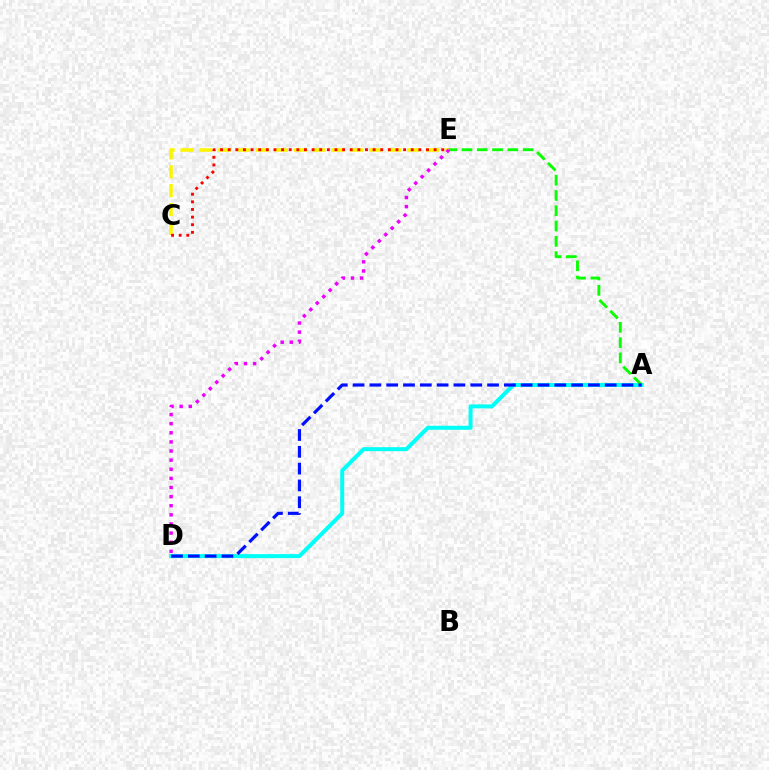{('A', 'D'): [{'color': '#00fff6', 'line_style': 'solid', 'thickness': 2.88}, {'color': '#0010ff', 'line_style': 'dashed', 'thickness': 2.28}], ('C', 'E'): [{'color': '#fcf500', 'line_style': 'dashed', 'thickness': 2.56}, {'color': '#ff0000', 'line_style': 'dotted', 'thickness': 2.07}], ('A', 'E'): [{'color': '#08ff00', 'line_style': 'dashed', 'thickness': 2.08}], ('D', 'E'): [{'color': '#ee00ff', 'line_style': 'dotted', 'thickness': 2.48}]}